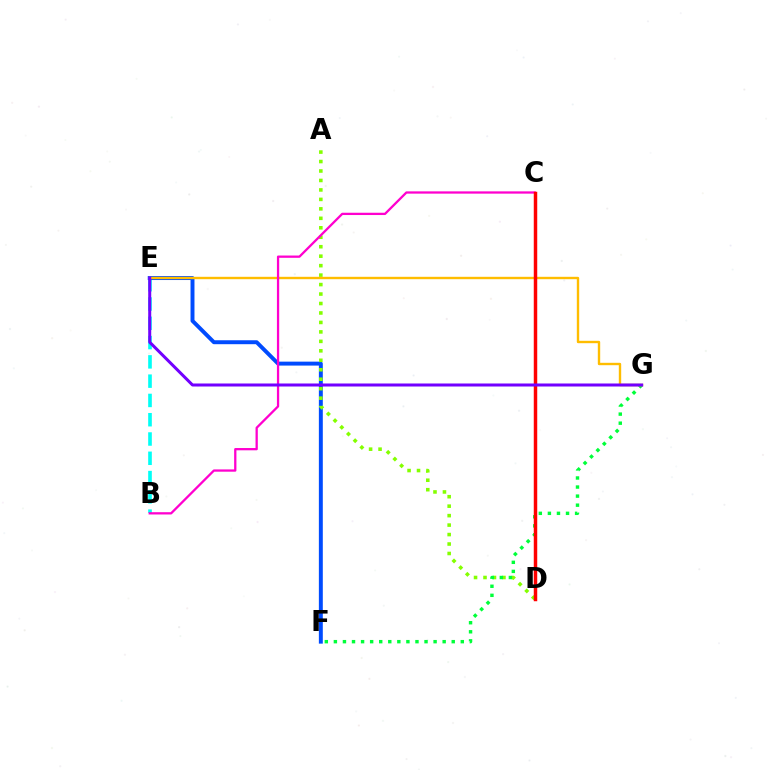{('B', 'E'): [{'color': '#00fff6', 'line_style': 'dashed', 'thickness': 2.62}], ('E', 'F'): [{'color': '#004bff', 'line_style': 'solid', 'thickness': 2.84}], ('A', 'D'): [{'color': '#84ff00', 'line_style': 'dotted', 'thickness': 2.57}], ('F', 'G'): [{'color': '#00ff39', 'line_style': 'dotted', 'thickness': 2.46}], ('E', 'G'): [{'color': '#ffbd00', 'line_style': 'solid', 'thickness': 1.72}, {'color': '#7200ff', 'line_style': 'solid', 'thickness': 2.17}], ('B', 'C'): [{'color': '#ff00cf', 'line_style': 'solid', 'thickness': 1.64}], ('C', 'D'): [{'color': '#ff0000', 'line_style': 'solid', 'thickness': 2.5}]}